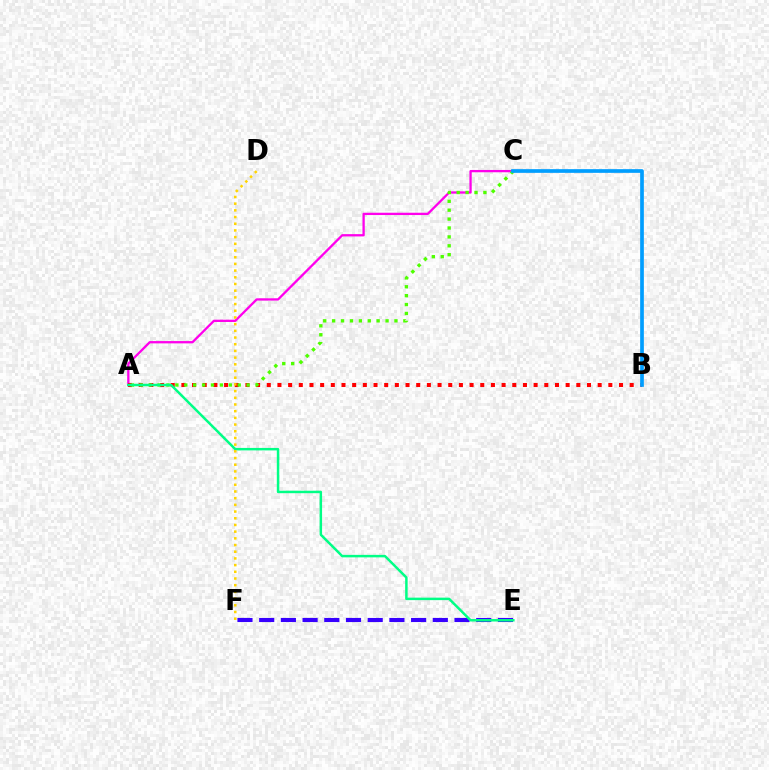{('A', 'C'): [{'color': '#ff00ed', 'line_style': 'solid', 'thickness': 1.66}, {'color': '#4fff00', 'line_style': 'dotted', 'thickness': 2.42}], ('E', 'F'): [{'color': '#3700ff', 'line_style': 'dashed', 'thickness': 2.95}], ('A', 'B'): [{'color': '#ff0000', 'line_style': 'dotted', 'thickness': 2.9}], ('A', 'E'): [{'color': '#00ff86', 'line_style': 'solid', 'thickness': 1.79}], ('B', 'C'): [{'color': '#009eff', 'line_style': 'solid', 'thickness': 2.66}], ('D', 'F'): [{'color': '#ffd500', 'line_style': 'dotted', 'thickness': 1.82}]}